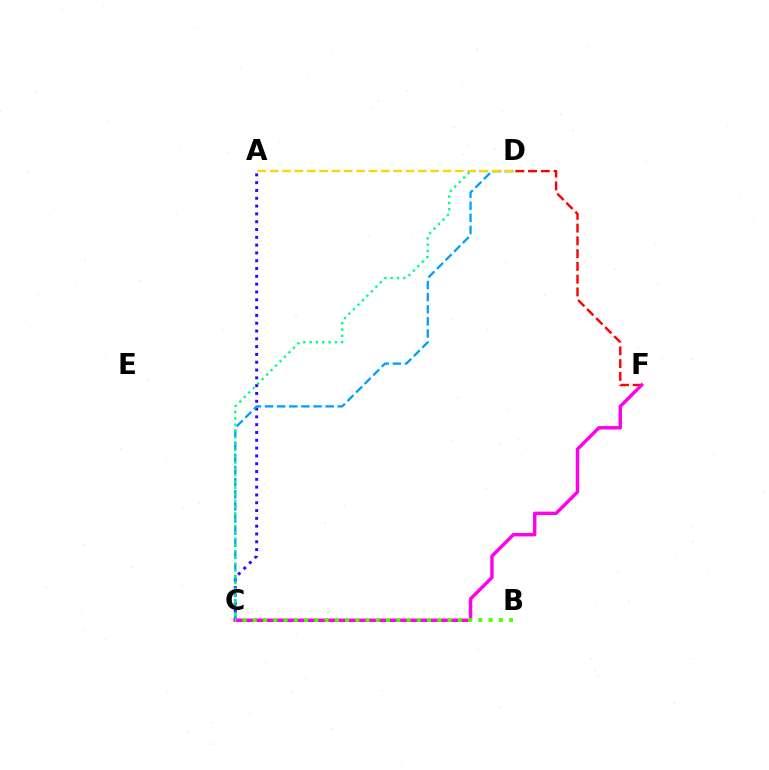{('A', 'C'): [{'color': '#3700ff', 'line_style': 'dotted', 'thickness': 2.12}], ('C', 'D'): [{'color': '#009eff', 'line_style': 'dashed', 'thickness': 1.65}, {'color': '#00ff86', 'line_style': 'dotted', 'thickness': 1.72}], ('D', 'F'): [{'color': '#ff0000', 'line_style': 'dashed', 'thickness': 1.73}], ('A', 'D'): [{'color': '#ffd500', 'line_style': 'dashed', 'thickness': 1.68}], ('C', 'F'): [{'color': '#ff00ed', 'line_style': 'solid', 'thickness': 2.45}], ('B', 'C'): [{'color': '#4fff00', 'line_style': 'dotted', 'thickness': 2.79}]}